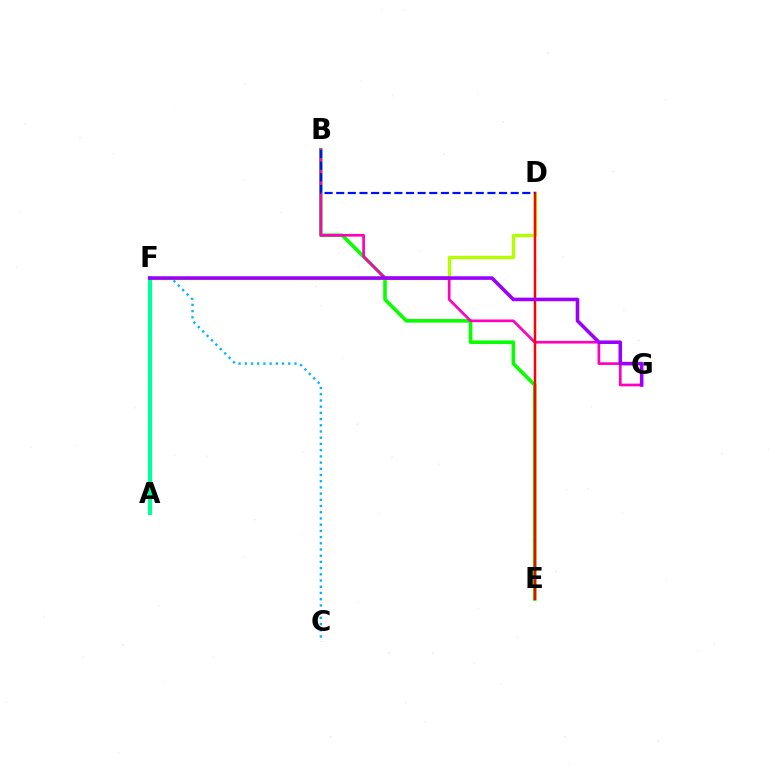{('B', 'E'): [{'color': '#08ff00', 'line_style': 'solid', 'thickness': 2.59}], ('D', 'F'): [{'color': '#b3ff00', 'line_style': 'solid', 'thickness': 2.44}], ('C', 'F'): [{'color': '#00b5ff', 'line_style': 'dotted', 'thickness': 1.69}], ('B', 'G'): [{'color': '#ff00bd', 'line_style': 'solid', 'thickness': 1.94}], ('A', 'F'): [{'color': '#ffa500', 'line_style': 'dotted', 'thickness': 2.25}, {'color': '#00ff9d', 'line_style': 'solid', 'thickness': 2.98}], ('D', 'E'): [{'color': '#ff0000', 'line_style': 'solid', 'thickness': 1.78}], ('F', 'G'): [{'color': '#9b00ff', 'line_style': 'solid', 'thickness': 2.57}], ('B', 'D'): [{'color': '#0010ff', 'line_style': 'dashed', 'thickness': 1.58}]}